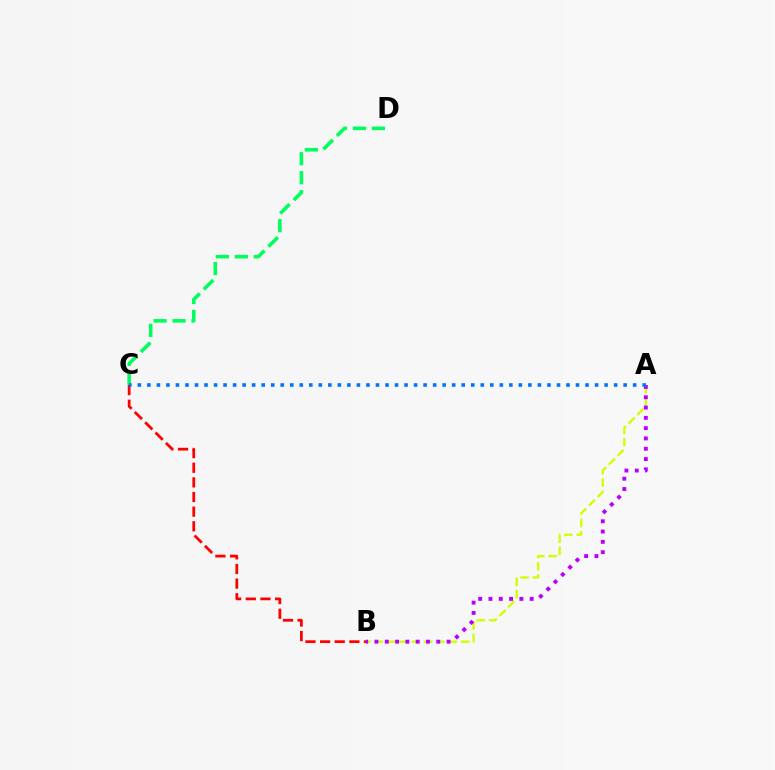{('A', 'B'): [{'color': '#d1ff00', 'line_style': 'dashed', 'thickness': 1.68}, {'color': '#b900ff', 'line_style': 'dotted', 'thickness': 2.8}], ('C', 'D'): [{'color': '#00ff5c', 'line_style': 'dashed', 'thickness': 2.58}], ('B', 'C'): [{'color': '#ff0000', 'line_style': 'dashed', 'thickness': 1.99}], ('A', 'C'): [{'color': '#0074ff', 'line_style': 'dotted', 'thickness': 2.59}]}